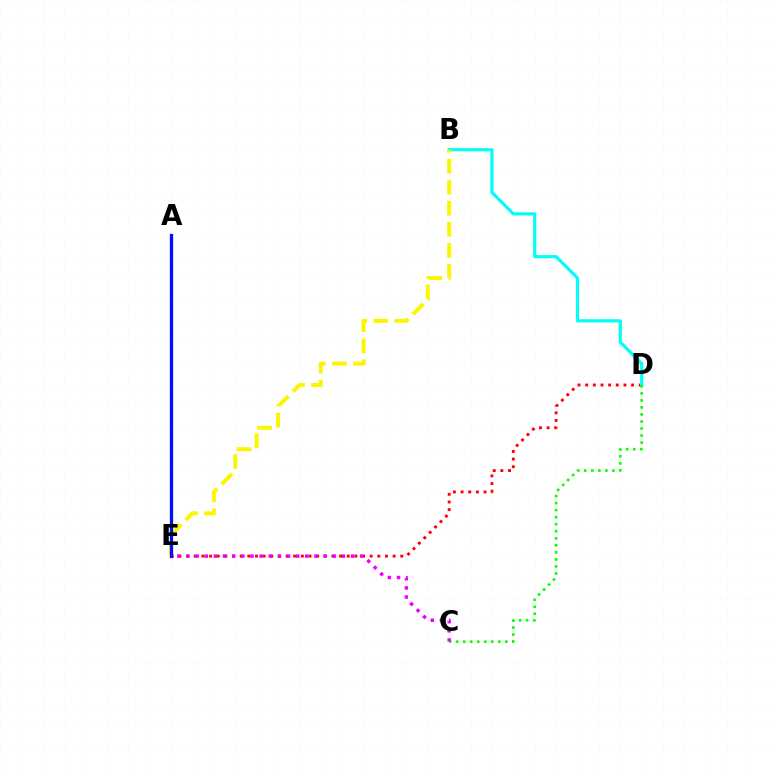{('D', 'E'): [{'color': '#ff0000', 'line_style': 'dotted', 'thickness': 2.08}], ('B', 'D'): [{'color': '#00fff6', 'line_style': 'solid', 'thickness': 2.29}], ('B', 'E'): [{'color': '#fcf500', 'line_style': 'dashed', 'thickness': 2.86}], ('C', 'D'): [{'color': '#08ff00', 'line_style': 'dotted', 'thickness': 1.91}], ('A', 'E'): [{'color': '#0010ff', 'line_style': 'solid', 'thickness': 2.36}], ('C', 'E'): [{'color': '#ee00ff', 'line_style': 'dotted', 'thickness': 2.48}]}